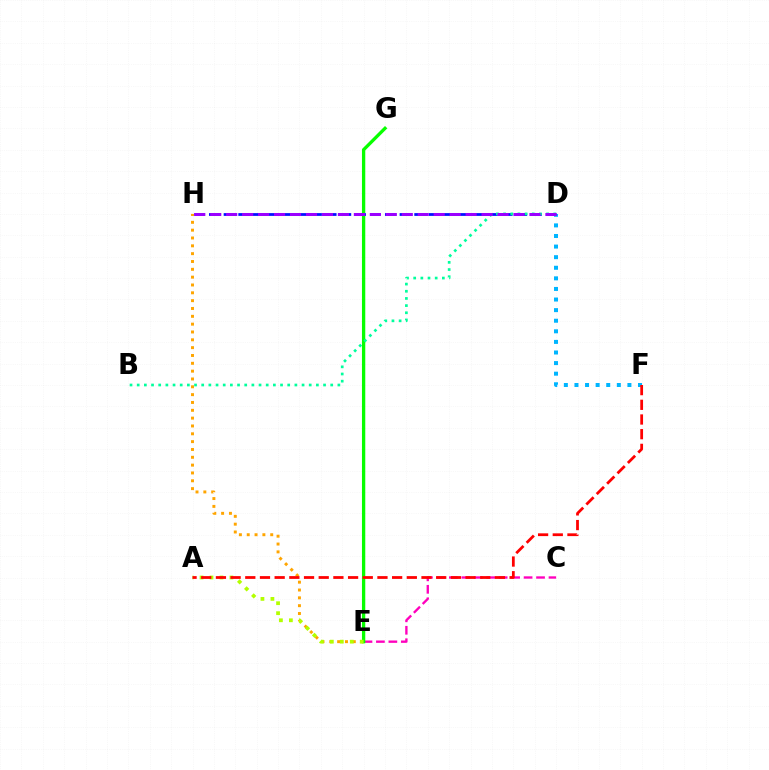{('E', 'H'): [{'color': '#ffa500', 'line_style': 'dotted', 'thickness': 2.13}], ('D', 'F'): [{'color': '#00b5ff', 'line_style': 'dotted', 'thickness': 2.88}], ('C', 'E'): [{'color': '#ff00bd', 'line_style': 'dashed', 'thickness': 1.69}], ('E', 'G'): [{'color': '#08ff00', 'line_style': 'solid', 'thickness': 2.38}], ('D', 'H'): [{'color': '#0010ff', 'line_style': 'dashed', 'thickness': 1.99}, {'color': '#9b00ff', 'line_style': 'dashed', 'thickness': 2.17}], ('A', 'E'): [{'color': '#b3ff00', 'line_style': 'dotted', 'thickness': 2.71}], ('B', 'D'): [{'color': '#00ff9d', 'line_style': 'dotted', 'thickness': 1.95}], ('A', 'F'): [{'color': '#ff0000', 'line_style': 'dashed', 'thickness': 1.99}]}